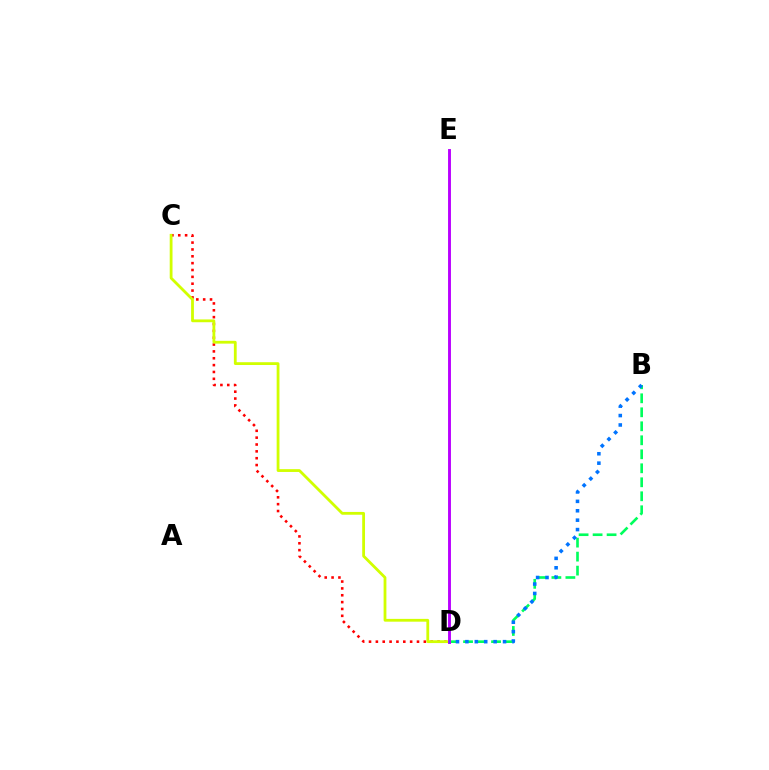{('C', 'D'): [{'color': '#ff0000', 'line_style': 'dotted', 'thickness': 1.86}, {'color': '#d1ff00', 'line_style': 'solid', 'thickness': 2.02}], ('B', 'D'): [{'color': '#00ff5c', 'line_style': 'dashed', 'thickness': 1.9}, {'color': '#0074ff', 'line_style': 'dotted', 'thickness': 2.56}], ('D', 'E'): [{'color': '#b900ff', 'line_style': 'solid', 'thickness': 2.09}]}